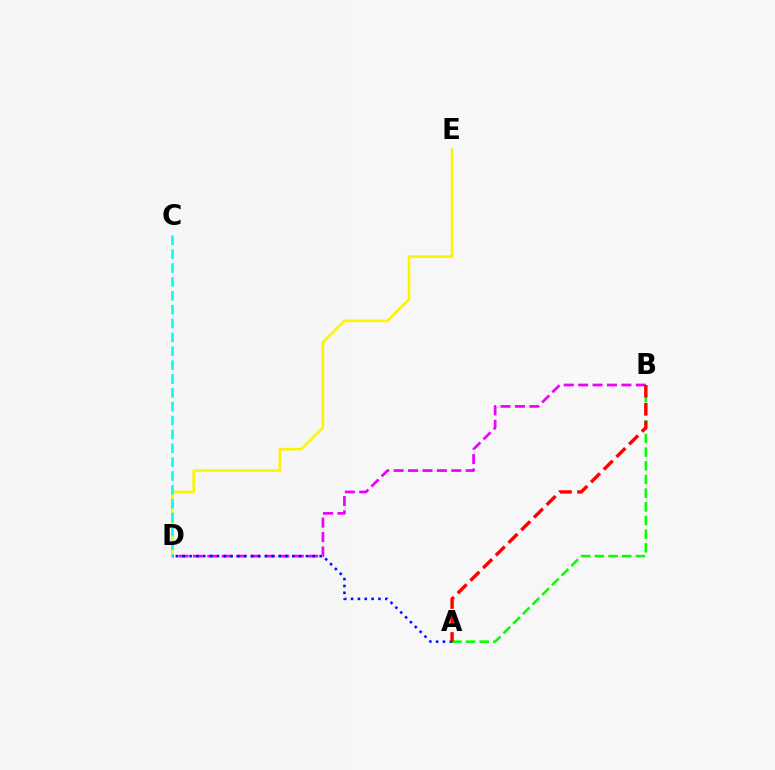{('D', 'E'): [{'color': '#fcf500', 'line_style': 'solid', 'thickness': 1.91}], ('B', 'D'): [{'color': '#ee00ff', 'line_style': 'dashed', 'thickness': 1.96}], ('A', 'B'): [{'color': '#08ff00', 'line_style': 'dashed', 'thickness': 1.86}, {'color': '#ff0000', 'line_style': 'dashed', 'thickness': 2.43}], ('A', 'D'): [{'color': '#0010ff', 'line_style': 'dotted', 'thickness': 1.86}], ('C', 'D'): [{'color': '#00fff6', 'line_style': 'dashed', 'thickness': 1.88}]}